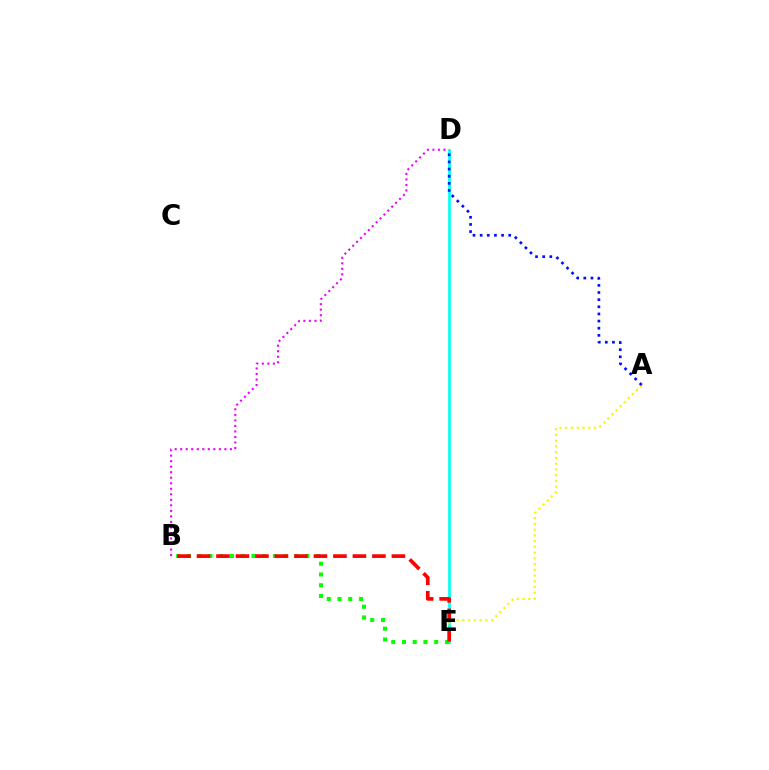{('D', 'E'): [{'color': '#00fff6', 'line_style': 'solid', 'thickness': 1.96}], ('A', 'E'): [{'color': '#fcf500', 'line_style': 'dotted', 'thickness': 1.56}], ('B', 'E'): [{'color': '#08ff00', 'line_style': 'dotted', 'thickness': 2.92}, {'color': '#ff0000', 'line_style': 'dashed', 'thickness': 2.65}], ('A', 'D'): [{'color': '#0010ff', 'line_style': 'dotted', 'thickness': 1.94}], ('B', 'D'): [{'color': '#ee00ff', 'line_style': 'dotted', 'thickness': 1.5}]}